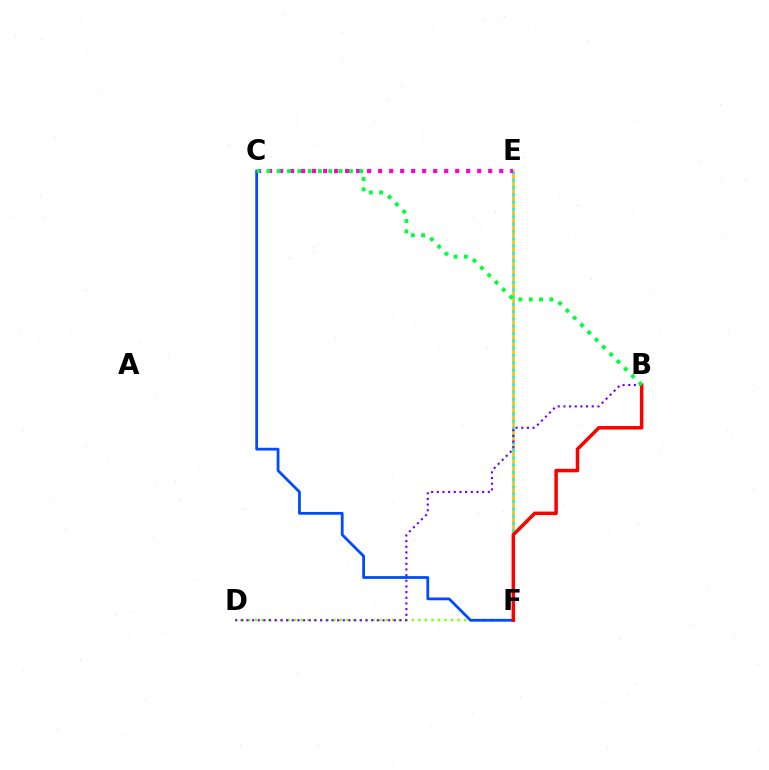{('E', 'F'): [{'color': '#ffbd00', 'line_style': 'solid', 'thickness': 1.92}, {'color': '#00fff6', 'line_style': 'dotted', 'thickness': 1.98}], ('D', 'F'): [{'color': '#84ff00', 'line_style': 'dotted', 'thickness': 1.78}], ('C', 'F'): [{'color': '#004bff', 'line_style': 'solid', 'thickness': 2.0}], ('C', 'E'): [{'color': '#ff00cf', 'line_style': 'dotted', 'thickness': 2.99}], ('B', 'D'): [{'color': '#7200ff', 'line_style': 'dotted', 'thickness': 1.54}], ('B', 'F'): [{'color': '#ff0000', 'line_style': 'solid', 'thickness': 2.52}], ('B', 'C'): [{'color': '#00ff39', 'line_style': 'dotted', 'thickness': 2.8}]}